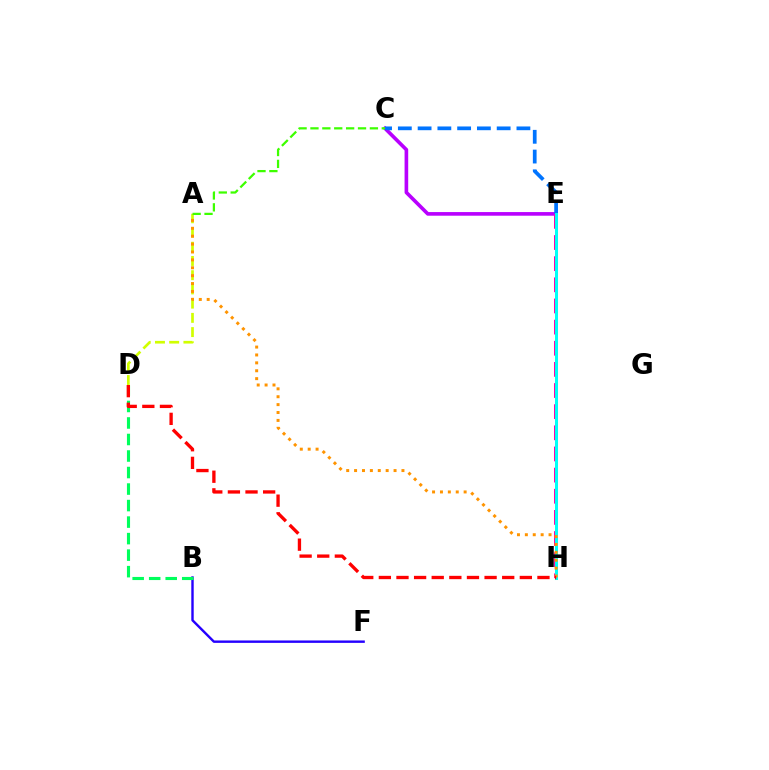{('B', 'F'): [{'color': '#2500ff', 'line_style': 'solid', 'thickness': 1.73}], ('A', 'D'): [{'color': '#d1ff00', 'line_style': 'dashed', 'thickness': 1.93}], ('C', 'E'): [{'color': '#b900ff', 'line_style': 'solid', 'thickness': 2.62}, {'color': '#0074ff', 'line_style': 'dashed', 'thickness': 2.68}], ('E', 'H'): [{'color': '#ff00ac', 'line_style': 'dashed', 'thickness': 2.87}, {'color': '#00fff6', 'line_style': 'solid', 'thickness': 2.18}], ('A', 'C'): [{'color': '#3dff00', 'line_style': 'dashed', 'thickness': 1.61}], ('B', 'D'): [{'color': '#00ff5c', 'line_style': 'dashed', 'thickness': 2.24}], ('A', 'H'): [{'color': '#ff9400', 'line_style': 'dotted', 'thickness': 2.14}], ('D', 'H'): [{'color': '#ff0000', 'line_style': 'dashed', 'thickness': 2.39}]}